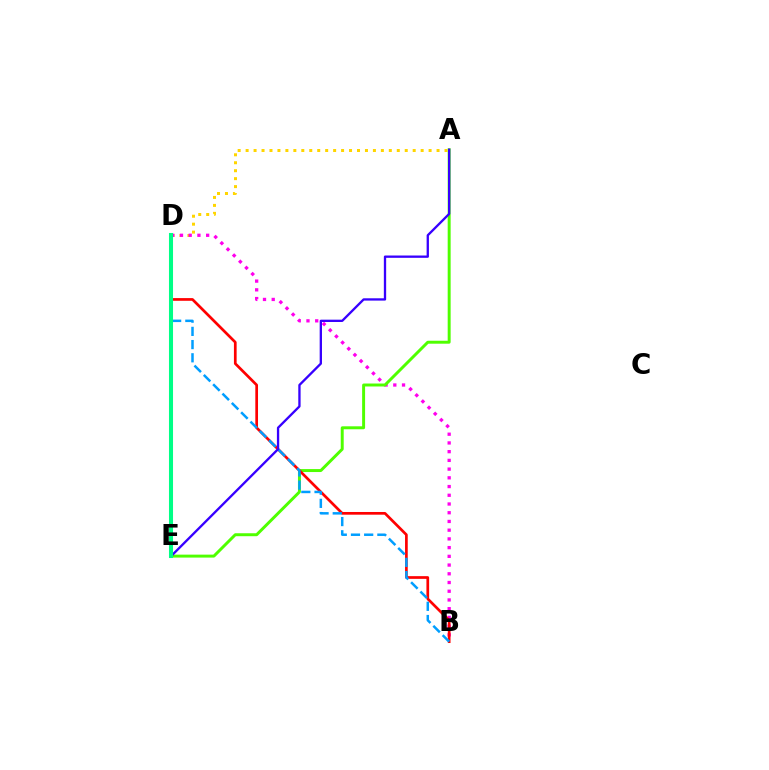{('A', 'D'): [{'color': '#ffd500', 'line_style': 'dotted', 'thickness': 2.16}], ('B', 'D'): [{'color': '#ff00ed', 'line_style': 'dotted', 'thickness': 2.37}, {'color': '#ff0000', 'line_style': 'solid', 'thickness': 1.94}, {'color': '#009eff', 'line_style': 'dashed', 'thickness': 1.79}], ('A', 'E'): [{'color': '#4fff00', 'line_style': 'solid', 'thickness': 2.13}, {'color': '#3700ff', 'line_style': 'solid', 'thickness': 1.67}], ('D', 'E'): [{'color': '#00ff86', 'line_style': 'solid', 'thickness': 2.92}]}